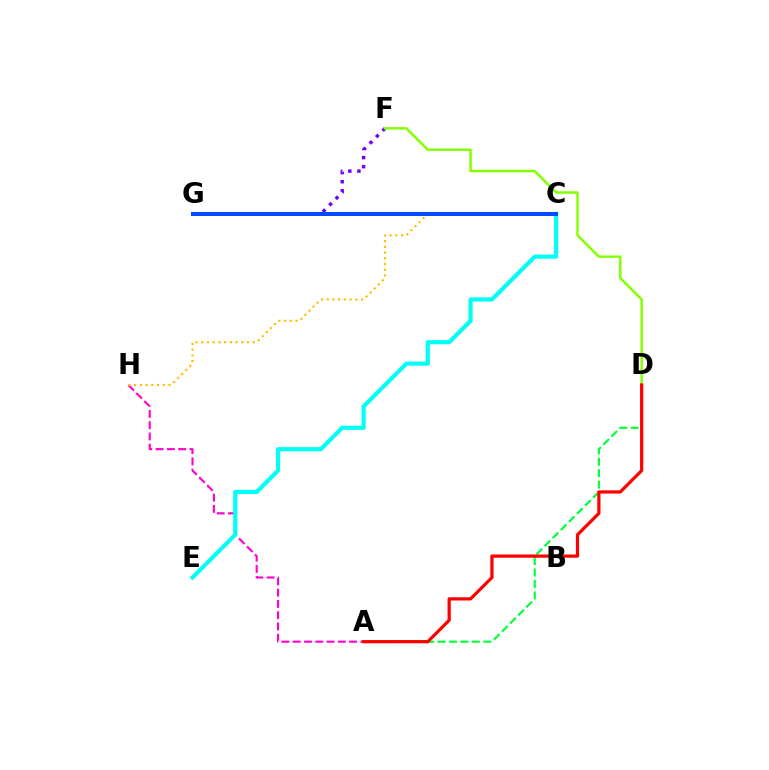{('A', 'H'): [{'color': '#ff00cf', 'line_style': 'dashed', 'thickness': 1.53}], ('C', 'E'): [{'color': '#00fff6', 'line_style': 'solid', 'thickness': 2.99}], ('F', 'G'): [{'color': '#7200ff', 'line_style': 'dotted', 'thickness': 2.47}], ('A', 'D'): [{'color': '#00ff39', 'line_style': 'dashed', 'thickness': 1.55}, {'color': '#ff0000', 'line_style': 'solid', 'thickness': 2.32}], ('C', 'H'): [{'color': '#ffbd00', 'line_style': 'dotted', 'thickness': 1.56}], ('D', 'F'): [{'color': '#84ff00', 'line_style': 'solid', 'thickness': 1.79}], ('C', 'G'): [{'color': '#004bff', 'line_style': 'solid', 'thickness': 2.88}]}